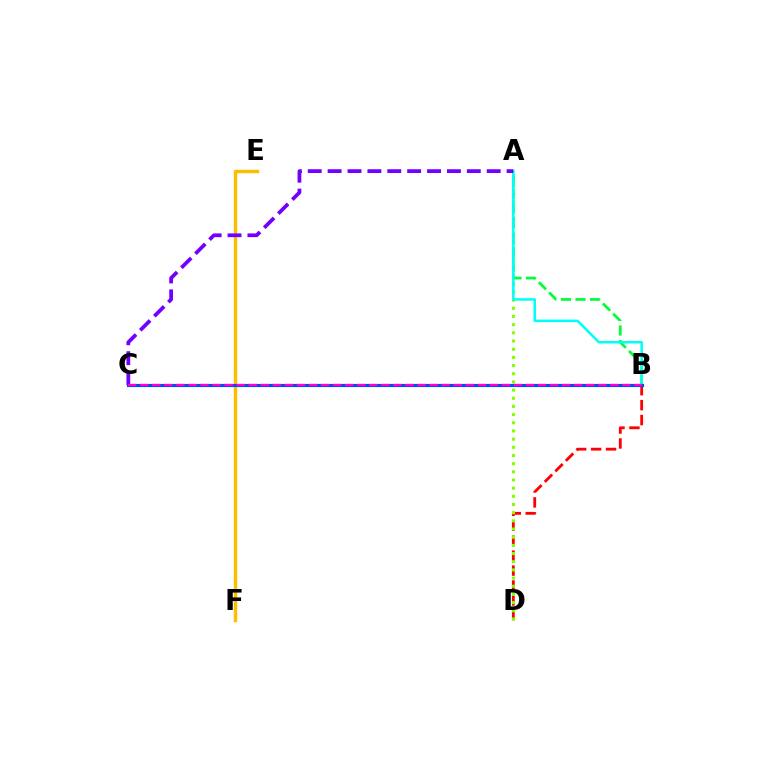{('B', 'D'): [{'color': '#ff0000', 'line_style': 'dashed', 'thickness': 2.03}], ('E', 'F'): [{'color': '#ffbd00', 'line_style': 'solid', 'thickness': 2.47}], ('A', 'D'): [{'color': '#84ff00', 'line_style': 'dotted', 'thickness': 2.22}], ('A', 'B'): [{'color': '#00ff39', 'line_style': 'dashed', 'thickness': 1.98}, {'color': '#00fff6', 'line_style': 'solid', 'thickness': 1.81}], ('B', 'C'): [{'color': '#004bff', 'line_style': 'solid', 'thickness': 2.25}, {'color': '#ff00cf', 'line_style': 'dashed', 'thickness': 1.64}], ('A', 'C'): [{'color': '#7200ff', 'line_style': 'dashed', 'thickness': 2.7}]}